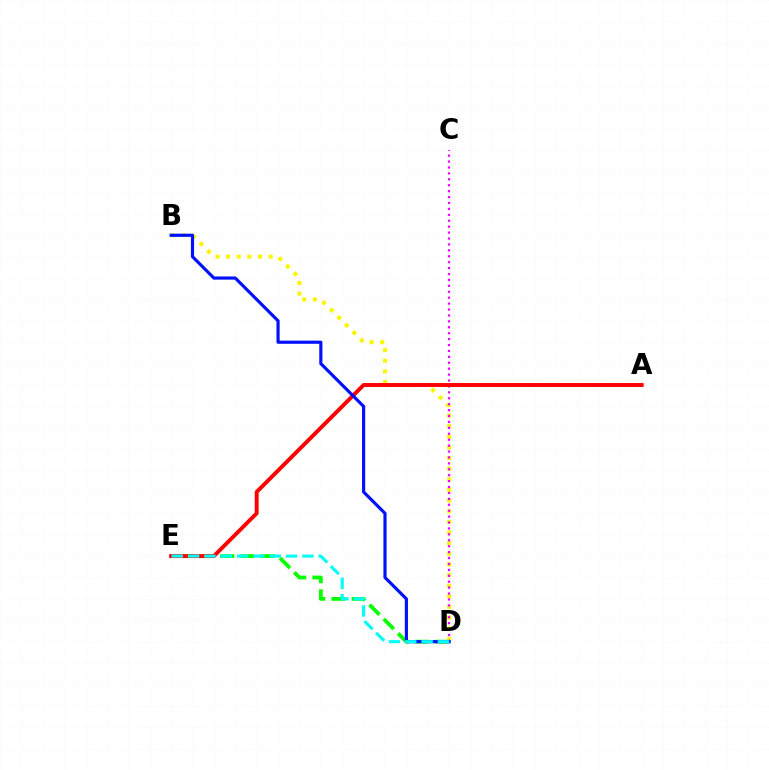{('D', 'E'): [{'color': '#08ff00', 'line_style': 'dashed', 'thickness': 2.75}, {'color': '#00fff6', 'line_style': 'dashed', 'thickness': 2.22}], ('B', 'D'): [{'color': '#fcf500', 'line_style': 'dotted', 'thickness': 2.89}, {'color': '#0010ff', 'line_style': 'solid', 'thickness': 2.27}], ('C', 'D'): [{'color': '#ee00ff', 'line_style': 'dotted', 'thickness': 1.61}], ('A', 'E'): [{'color': '#ff0000', 'line_style': 'solid', 'thickness': 2.83}]}